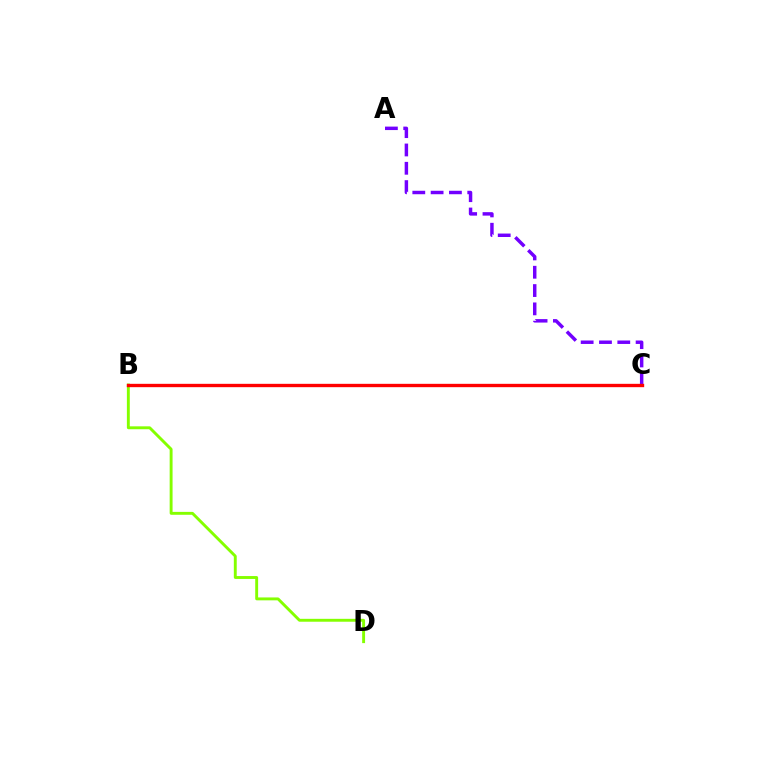{('A', 'C'): [{'color': '#7200ff', 'line_style': 'dashed', 'thickness': 2.49}], ('B', 'C'): [{'color': '#00fff6', 'line_style': 'dashed', 'thickness': 2.03}, {'color': '#ff0000', 'line_style': 'solid', 'thickness': 2.42}], ('B', 'D'): [{'color': '#84ff00', 'line_style': 'solid', 'thickness': 2.09}]}